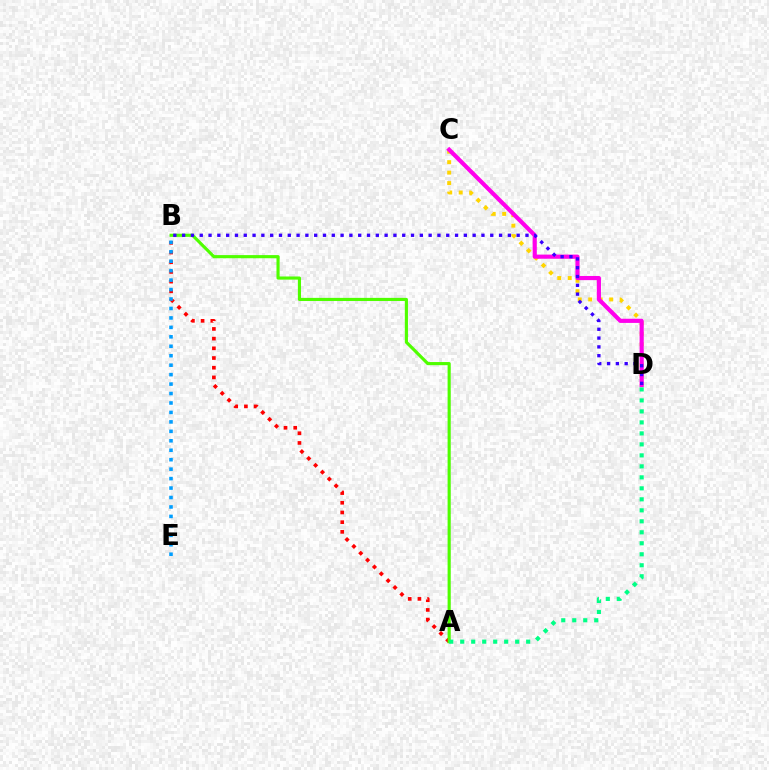{('A', 'B'): [{'color': '#ff0000', 'line_style': 'dotted', 'thickness': 2.63}, {'color': '#4fff00', 'line_style': 'solid', 'thickness': 2.26}], ('C', 'D'): [{'color': '#ffd500', 'line_style': 'dotted', 'thickness': 2.84}, {'color': '#ff00ed', 'line_style': 'solid', 'thickness': 2.99}], ('B', 'E'): [{'color': '#009eff', 'line_style': 'dotted', 'thickness': 2.57}], ('A', 'D'): [{'color': '#00ff86', 'line_style': 'dotted', 'thickness': 2.99}], ('B', 'D'): [{'color': '#3700ff', 'line_style': 'dotted', 'thickness': 2.39}]}